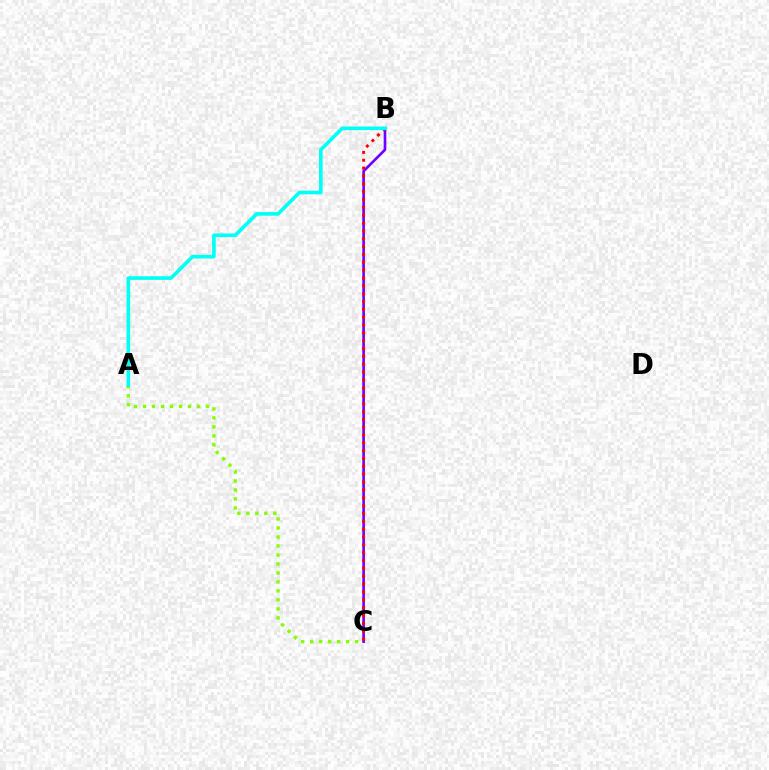{('B', 'C'): [{'color': '#7200ff', 'line_style': 'solid', 'thickness': 1.91}, {'color': '#ff0000', 'line_style': 'dotted', 'thickness': 2.13}], ('A', 'C'): [{'color': '#84ff00', 'line_style': 'dotted', 'thickness': 2.44}], ('A', 'B'): [{'color': '#00fff6', 'line_style': 'solid', 'thickness': 2.61}]}